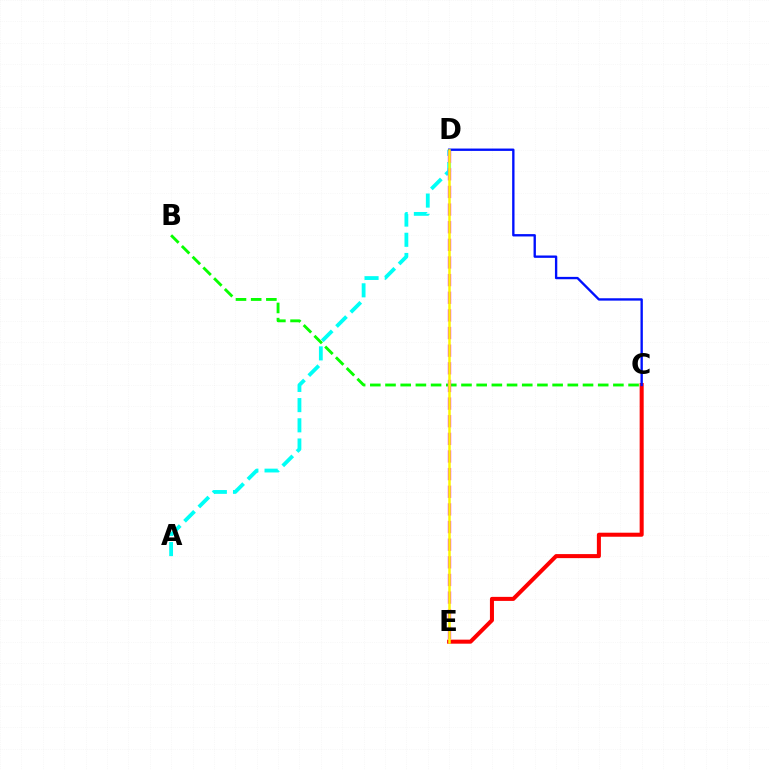{('A', 'D'): [{'color': '#00fff6', 'line_style': 'dashed', 'thickness': 2.74}], ('B', 'C'): [{'color': '#08ff00', 'line_style': 'dashed', 'thickness': 2.06}], ('D', 'E'): [{'color': '#ee00ff', 'line_style': 'dashed', 'thickness': 2.4}, {'color': '#fcf500', 'line_style': 'solid', 'thickness': 1.81}], ('C', 'E'): [{'color': '#ff0000', 'line_style': 'solid', 'thickness': 2.9}], ('C', 'D'): [{'color': '#0010ff', 'line_style': 'solid', 'thickness': 1.7}]}